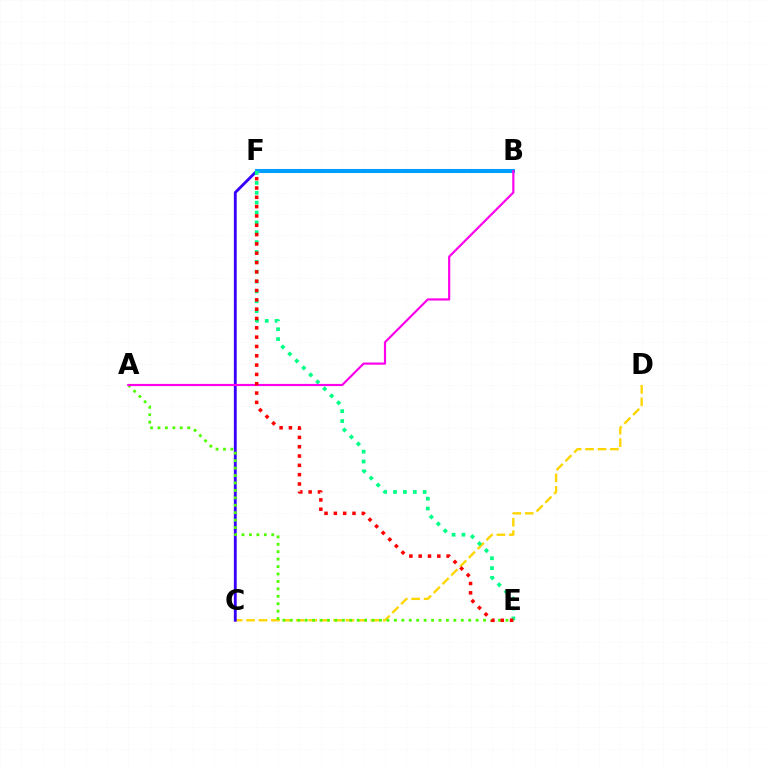{('C', 'D'): [{'color': '#ffd500', 'line_style': 'dashed', 'thickness': 1.69}], ('C', 'F'): [{'color': '#3700ff', 'line_style': 'solid', 'thickness': 2.05}], ('B', 'F'): [{'color': '#009eff', 'line_style': 'solid', 'thickness': 2.91}], ('E', 'F'): [{'color': '#00ff86', 'line_style': 'dotted', 'thickness': 2.68}, {'color': '#ff0000', 'line_style': 'dotted', 'thickness': 2.53}], ('A', 'E'): [{'color': '#4fff00', 'line_style': 'dotted', 'thickness': 2.02}], ('A', 'B'): [{'color': '#ff00ed', 'line_style': 'solid', 'thickness': 1.57}]}